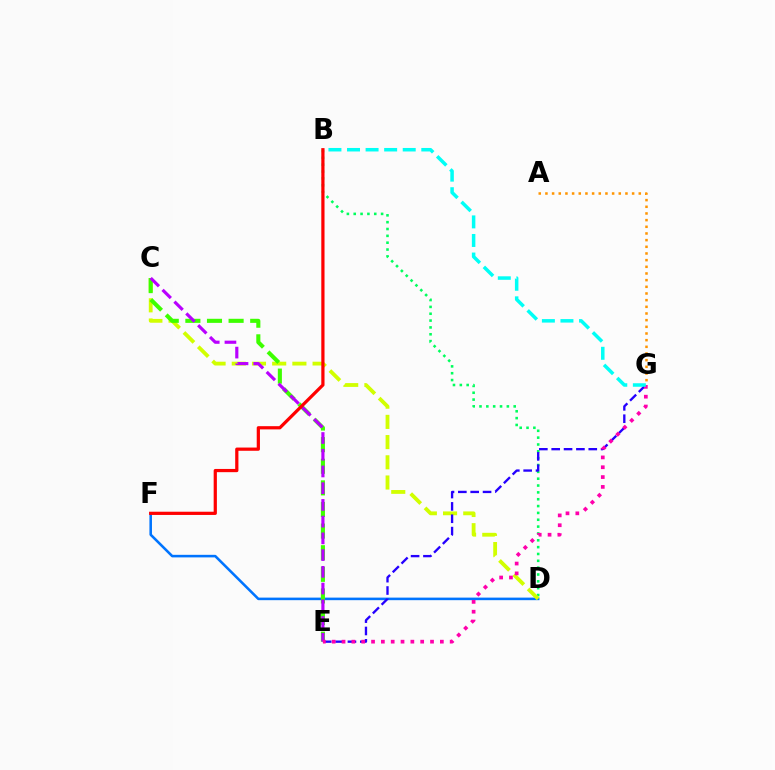{('B', 'D'): [{'color': '#00ff5c', 'line_style': 'dotted', 'thickness': 1.86}], ('D', 'F'): [{'color': '#0074ff', 'line_style': 'solid', 'thickness': 1.84}], ('C', 'D'): [{'color': '#d1ff00', 'line_style': 'dashed', 'thickness': 2.74}], ('E', 'G'): [{'color': '#2500ff', 'line_style': 'dashed', 'thickness': 1.68}, {'color': '#ff00ac', 'line_style': 'dotted', 'thickness': 2.67}], ('C', 'E'): [{'color': '#3dff00', 'line_style': 'dashed', 'thickness': 2.94}, {'color': '#b900ff', 'line_style': 'dashed', 'thickness': 2.27}], ('B', 'G'): [{'color': '#00fff6', 'line_style': 'dashed', 'thickness': 2.52}], ('B', 'F'): [{'color': '#ff0000', 'line_style': 'solid', 'thickness': 2.32}], ('A', 'G'): [{'color': '#ff9400', 'line_style': 'dotted', 'thickness': 1.81}]}